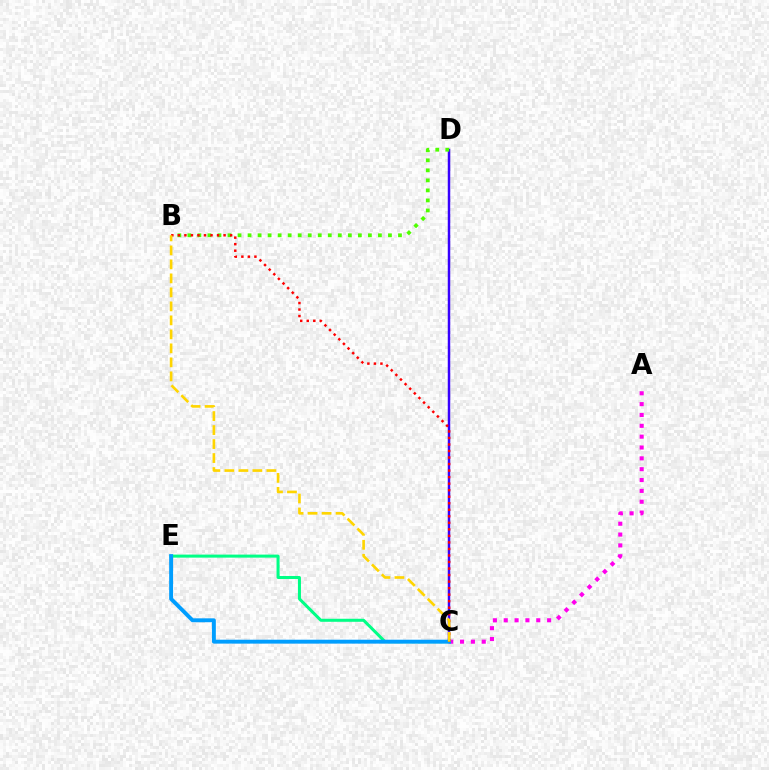{('C', 'D'): [{'color': '#3700ff', 'line_style': 'solid', 'thickness': 1.79}], ('C', 'E'): [{'color': '#00ff86', 'line_style': 'solid', 'thickness': 2.18}, {'color': '#009eff', 'line_style': 'solid', 'thickness': 2.81}], ('A', 'C'): [{'color': '#ff00ed', 'line_style': 'dotted', 'thickness': 2.95}], ('B', 'D'): [{'color': '#4fff00', 'line_style': 'dotted', 'thickness': 2.72}], ('B', 'C'): [{'color': '#ff0000', 'line_style': 'dotted', 'thickness': 1.77}, {'color': '#ffd500', 'line_style': 'dashed', 'thickness': 1.9}]}